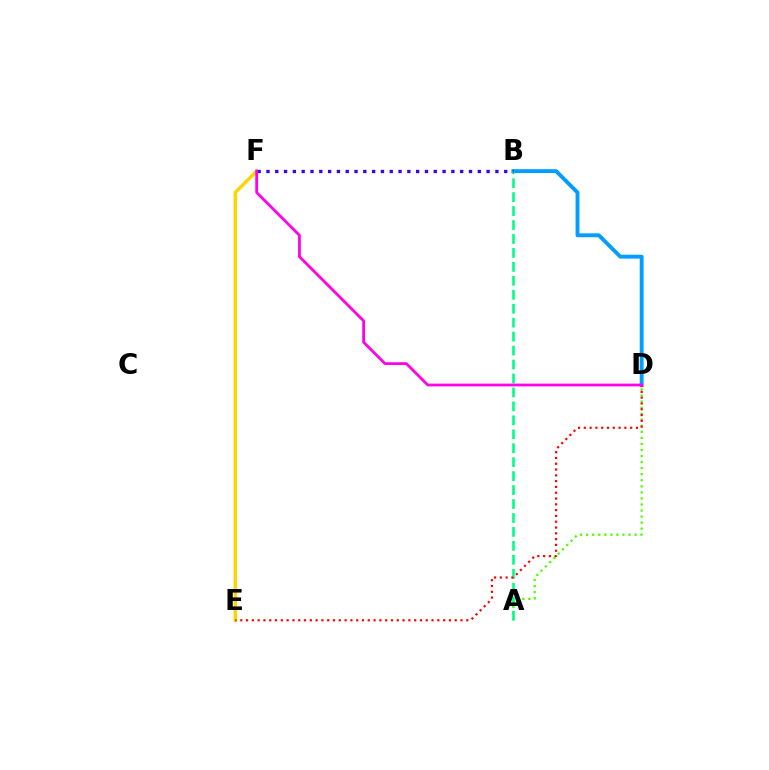{('A', 'D'): [{'color': '#4fff00', 'line_style': 'dotted', 'thickness': 1.64}], ('B', 'D'): [{'color': '#009eff', 'line_style': 'solid', 'thickness': 2.78}], ('E', 'F'): [{'color': '#ffd500', 'line_style': 'solid', 'thickness': 2.47}], ('A', 'B'): [{'color': '#00ff86', 'line_style': 'dashed', 'thickness': 1.9}], ('B', 'F'): [{'color': '#3700ff', 'line_style': 'dotted', 'thickness': 2.39}], ('D', 'E'): [{'color': '#ff0000', 'line_style': 'dotted', 'thickness': 1.57}], ('D', 'F'): [{'color': '#ff00ed', 'line_style': 'solid', 'thickness': 1.99}]}